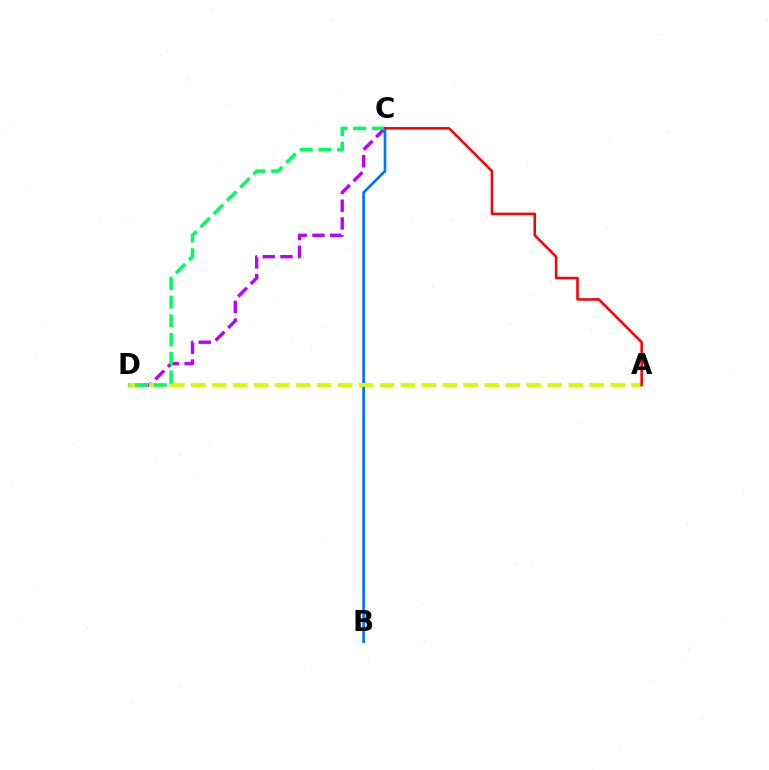{('C', 'D'): [{'color': '#b900ff', 'line_style': 'dashed', 'thickness': 2.42}, {'color': '#00ff5c', 'line_style': 'dashed', 'thickness': 2.55}], ('B', 'C'): [{'color': '#0074ff', 'line_style': 'solid', 'thickness': 1.92}], ('A', 'D'): [{'color': '#d1ff00', 'line_style': 'dashed', 'thickness': 2.85}], ('A', 'C'): [{'color': '#ff0000', 'line_style': 'solid', 'thickness': 1.85}]}